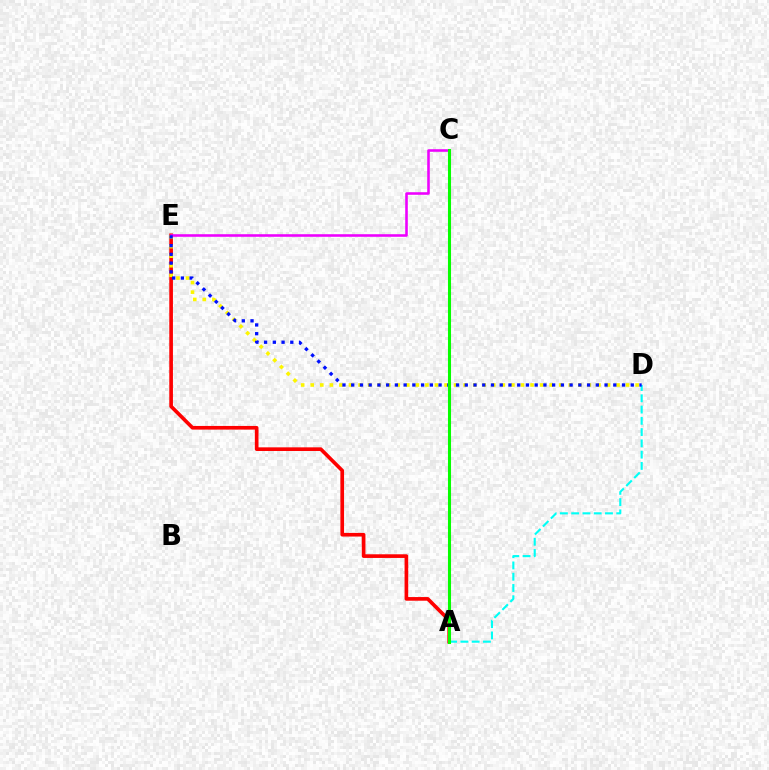{('A', 'E'): [{'color': '#ff0000', 'line_style': 'solid', 'thickness': 2.63}], ('D', 'E'): [{'color': '#fcf500', 'line_style': 'dotted', 'thickness': 2.6}, {'color': '#0010ff', 'line_style': 'dotted', 'thickness': 2.37}], ('C', 'E'): [{'color': '#ee00ff', 'line_style': 'solid', 'thickness': 1.86}], ('A', 'D'): [{'color': '#00fff6', 'line_style': 'dashed', 'thickness': 1.53}], ('A', 'C'): [{'color': '#08ff00', 'line_style': 'solid', 'thickness': 2.21}]}